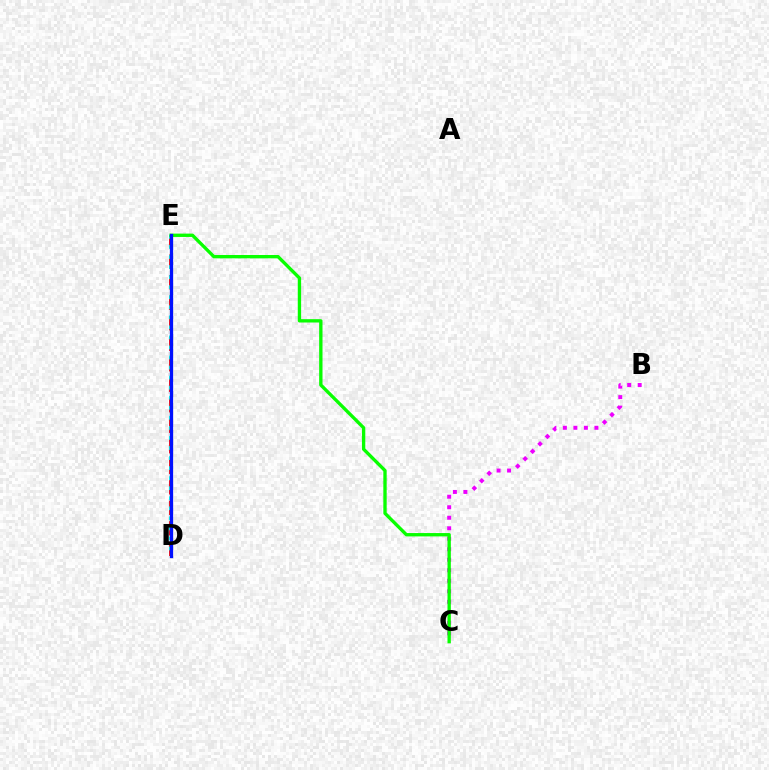{('B', 'C'): [{'color': '#ee00ff', 'line_style': 'dotted', 'thickness': 2.85}], ('D', 'E'): [{'color': '#ff0000', 'line_style': 'dashed', 'thickness': 2.79}, {'color': '#fcf500', 'line_style': 'dotted', 'thickness': 2.27}, {'color': '#00fff6', 'line_style': 'dotted', 'thickness': 2.73}, {'color': '#0010ff', 'line_style': 'solid', 'thickness': 2.36}], ('C', 'E'): [{'color': '#08ff00', 'line_style': 'solid', 'thickness': 2.41}]}